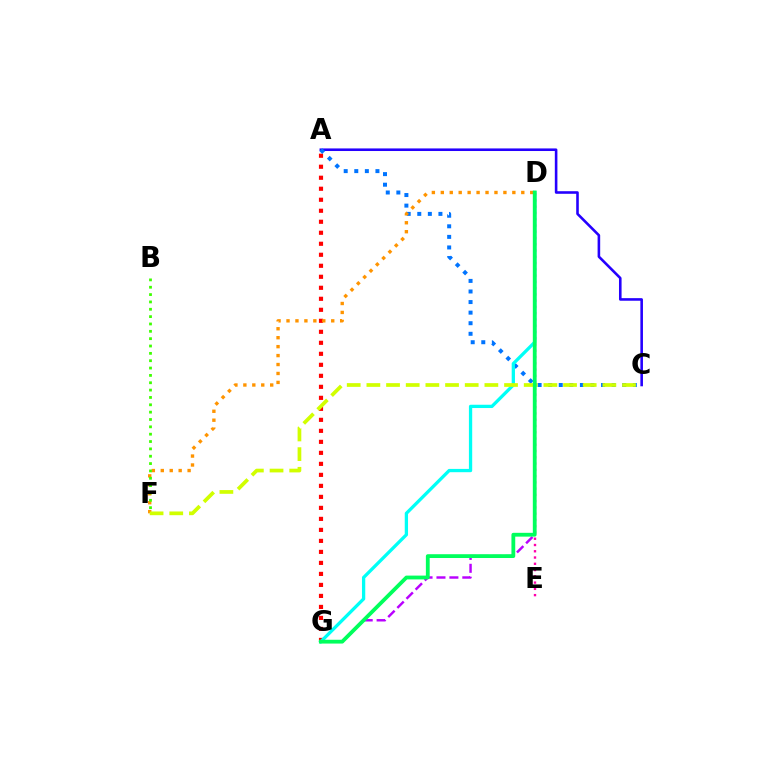{('A', 'G'): [{'color': '#ff0000', 'line_style': 'dotted', 'thickness': 2.99}], ('A', 'C'): [{'color': '#2500ff', 'line_style': 'solid', 'thickness': 1.86}, {'color': '#0074ff', 'line_style': 'dotted', 'thickness': 2.87}], ('D', 'G'): [{'color': '#b900ff', 'line_style': 'dashed', 'thickness': 1.76}, {'color': '#00fff6', 'line_style': 'solid', 'thickness': 2.37}, {'color': '#00ff5c', 'line_style': 'solid', 'thickness': 2.74}], ('D', 'F'): [{'color': '#ff9400', 'line_style': 'dotted', 'thickness': 2.43}], ('C', 'F'): [{'color': '#d1ff00', 'line_style': 'dashed', 'thickness': 2.67}], ('D', 'E'): [{'color': '#ff00ac', 'line_style': 'dotted', 'thickness': 1.7}], ('B', 'F'): [{'color': '#3dff00', 'line_style': 'dotted', 'thickness': 2.0}]}